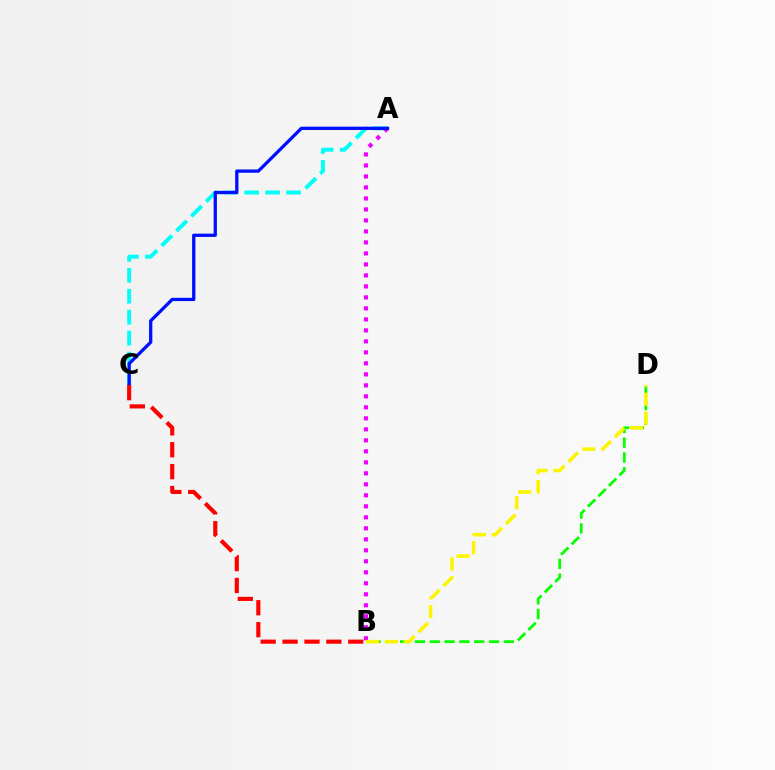{('A', 'C'): [{'color': '#00fff6', 'line_style': 'dashed', 'thickness': 2.85}, {'color': '#0010ff', 'line_style': 'solid', 'thickness': 2.37}], ('B', 'D'): [{'color': '#08ff00', 'line_style': 'dashed', 'thickness': 2.01}, {'color': '#fcf500', 'line_style': 'dashed', 'thickness': 2.56}], ('A', 'B'): [{'color': '#ee00ff', 'line_style': 'dotted', 'thickness': 2.99}], ('B', 'C'): [{'color': '#ff0000', 'line_style': 'dashed', 'thickness': 2.97}]}